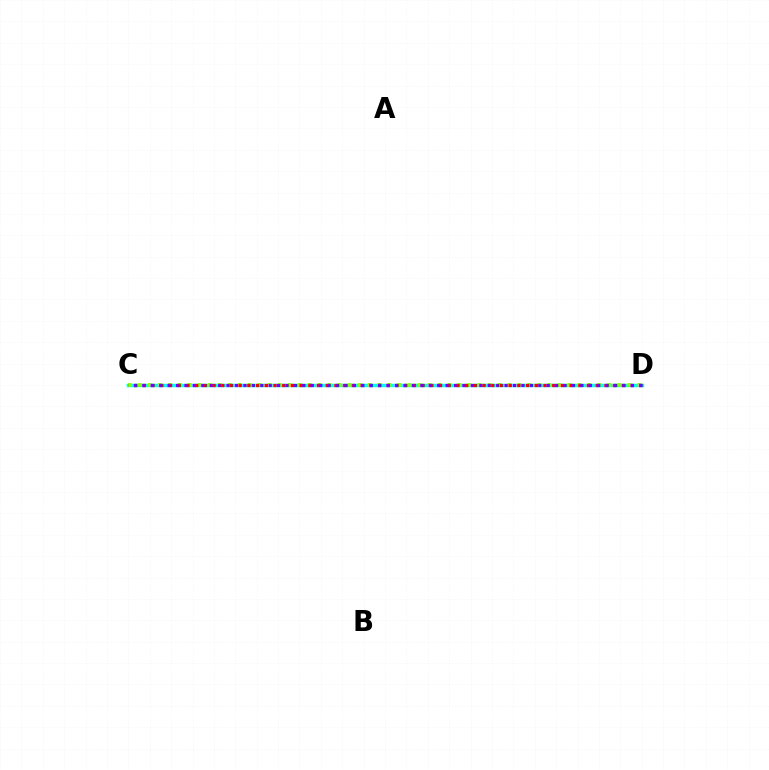{('C', 'D'): [{'color': '#00fff6', 'line_style': 'solid', 'thickness': 2.5}, {'color': '#84ff00', 'line_style': 'dotted', 'thickness': 2.71}, {'color': '#ff0000', 'line_style': 'dotted', 'thickness': 2.37}, {'color': '#7200ff', 'line_style': 'dotted', 'thickness': 2.29}]}